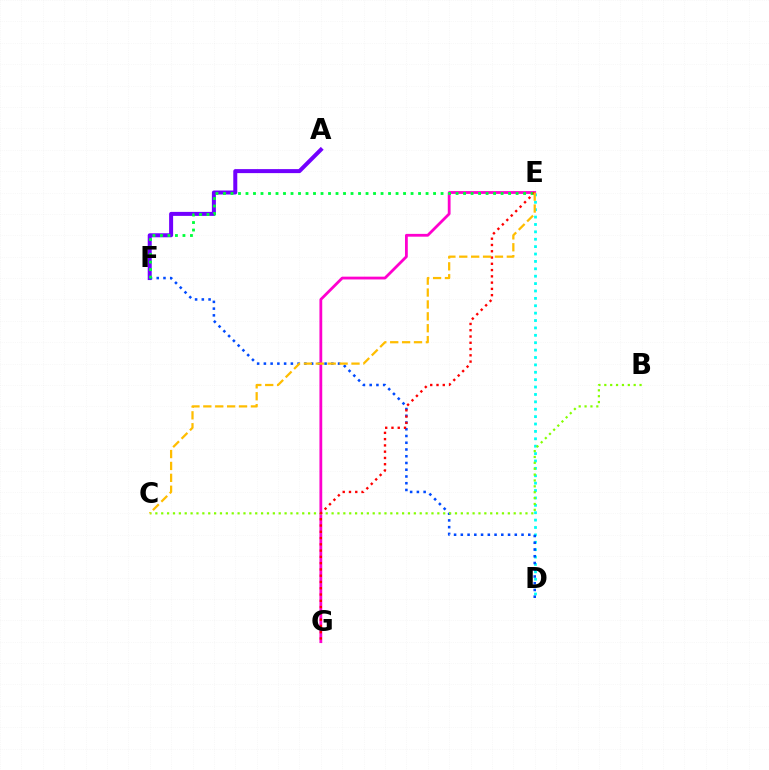{('E', 'G'): [{'color': '#ff00cf', 'line_style': 'solid', 'thickness': 2.01}, {'color': '#ff0000', 'line_style': 'dotted', 'thickness': 1.7}], ('A', 'F'): [{'color': '#7200ff', 'line_style': 'solid', 'thickness': 2.88}], ('D', 'E'): [{'color': '#00fff6', 'line_style': 'dotted', 'thickness': 2.01}], ('D', 'F'): [{'color': '#004bff', 'line_style': 'dotted', 'thickness': 1.83}], ('B', 'C'): [{'color': '#84ff00', 'line_style': 'dotted', 'thickness': 1.6}], ('E', 'F'): [{'color': '#00ff39', 'line_style': 'dotted', 'thickness': 2.04}], ('C', 'E'): [{'color': '#ffbd00', 'line_style': 'dashed', 'thickness': 1.62}]}